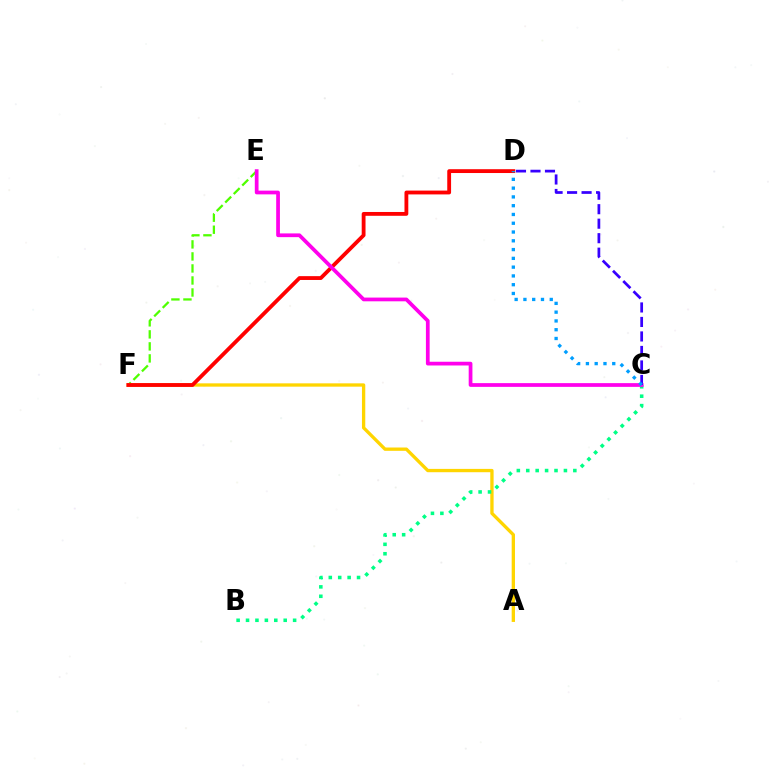{('E', 'F'): [{'color': '#4fff00', 'line_style': 'dashed', 'thickness': 1.63}], ('A', 'F'): [{'color': '#ffd500', 'line_style': 'solid', 'thickness': 2.39}], ('B', 'C'): [{'color': '#00ff86', 'line_style': 'dotted', 'thickness': 2.56}], ('D', 'F'): [{'color': '#ff0000', 'line_style': 'solid', 'thickness': 2.75}], ('C', 'E'): [{'color': '#ff00ed', 'line_style': 'solid', 'thickness': 2.69}], ('C', 'D'): [{'color': '#3700ff', 'line_style': 'dashed', 'thickness': 1.97}, {'color': '#009eff', 'line_style': 'dotted', 'thickness': 2.39}]}